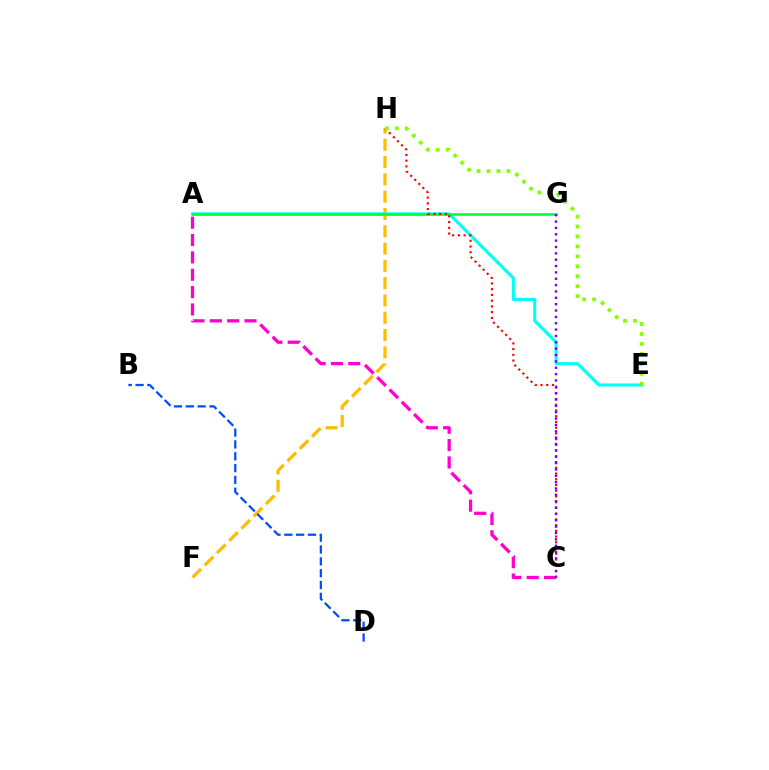{('A', 'C'): [{'color': '#ff00cf', 'line_style': 'dashed', 'thickness': 2.36}], ('F', 'H'): [{'color': '#ffbd00', 'line_style': 'dashed', 'thickness': 2.35}], ('A', 'E'): [{'color': '#00fff6', 'line_style': 'solid', 'thickness': 2.22}], ('A', 'G'): [{'color': '#00ff39', 'line_style': 'solid', 'thickness': 1.87}], ('C', 'H'): [{'color': '#ff0000', 'line_style': 'dotted', 'thickness': 1.56}], ('B', 'D'): [{'color': '#004bff', 'line_style': 'dashed', 'thickness': 1.61}], ('C', 'G'): [{'color': '#7200ff', 'line_style': 'dotted', 'thickness': 1.73}], ('E', 'H'): [{'color': '#84ff00', 'line_style': 'dotted', 'thickness': 2.7}]}